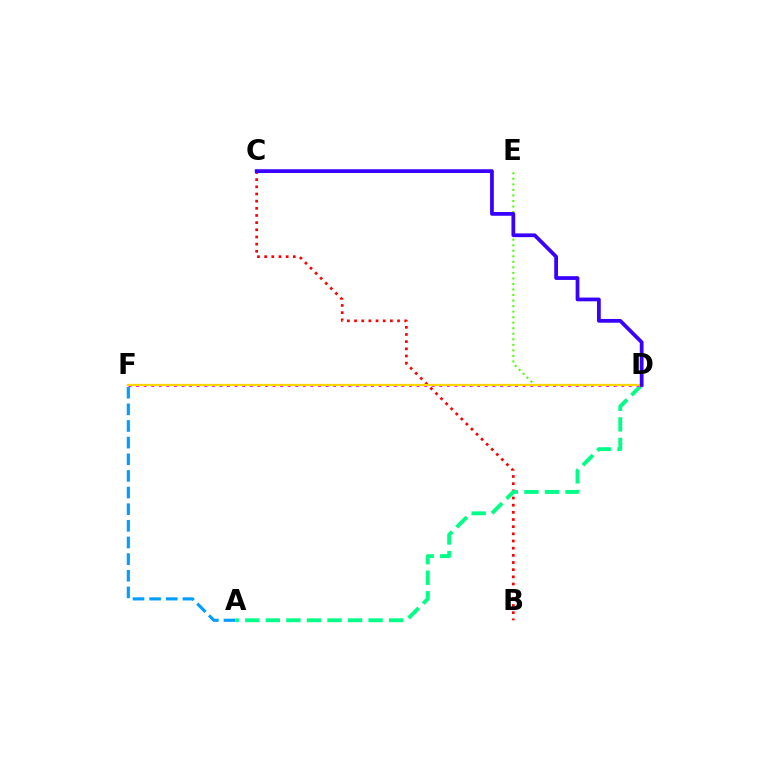{('A', 'F'): [{'color': '#009eff', 'line_style': 'dashed', 'thickness': 2.26}], ('B', 'C'): [{'color': '#ff0000', 'line_style': 'dotted', 'thickness': 1.95}], ('D', 'E'): [{'color': '#4fff00', 'line_style': 'dotted', 'thickness': 1.5}], ('A', 'D'): [{'color': '#00ff86', 'line_style': 'dashed', 'thickness': 2.79}], ('D', 'F'): [{'color': '#ff00ed', 'line_style': 'dotted', 'thickness': 2.06}, {'color': '#ffd500', 'line_style': 'solid', 'thickness': 1.6}], ('C', 'D'): [{'color': '#3700ff', 'line_style': 'solid', 'thickness': 2.7}]}